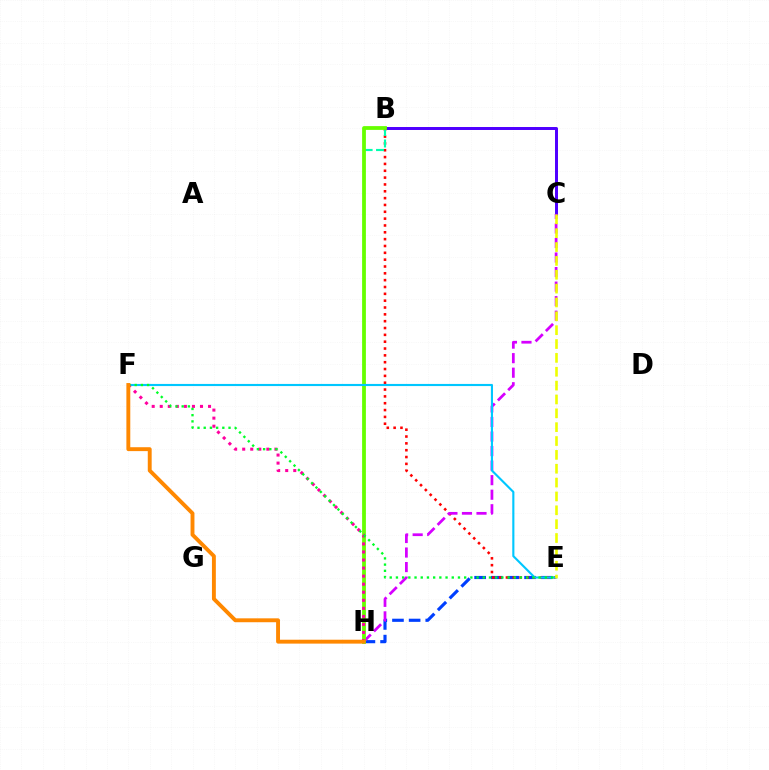{('E', 'H'): [{'color': '#003fff', 'line_style': 'dashed', 'thickness': 2.26}], ('B', 'E'): [{'color': '#ff0000', 'line_style': 'dotted', 'thickness': 1.86}], ('B', 'H'): [{'color': '#00ffaf', 'line_style': 'dashed', 'thickness': 1.56}, {'color': '#66ff00', 'line_style': 'solid', 'thickness': 2.72}], ('B', 'C'): [{'color': '#4f00ff', 'line_style': 'solid', 'thickness': 2.14}], ('C', 'H'): [{'color': '#d600ff', 'line_style': 'dashed', 'thickness': 1.98}], ('E', 'F'): [{'color': '#00c7ff', 'line_style': 'solid', 'thickness': 1.53}, {'color': '#00ff27', 'line_style': 'dotted', 'thickness': 1.69}], ('F', 'H'): [{'color': '#ff00a0', 'line_style': 'dotted', 'thickness': 2.19}, {'color': '#ff8800', 'line_style': 'solid', 'thickness': 2.8}], ('C', 'E'): [{'color': '#eeff00', 'line_style': 'dashed', 'thickness': 1.88}]}